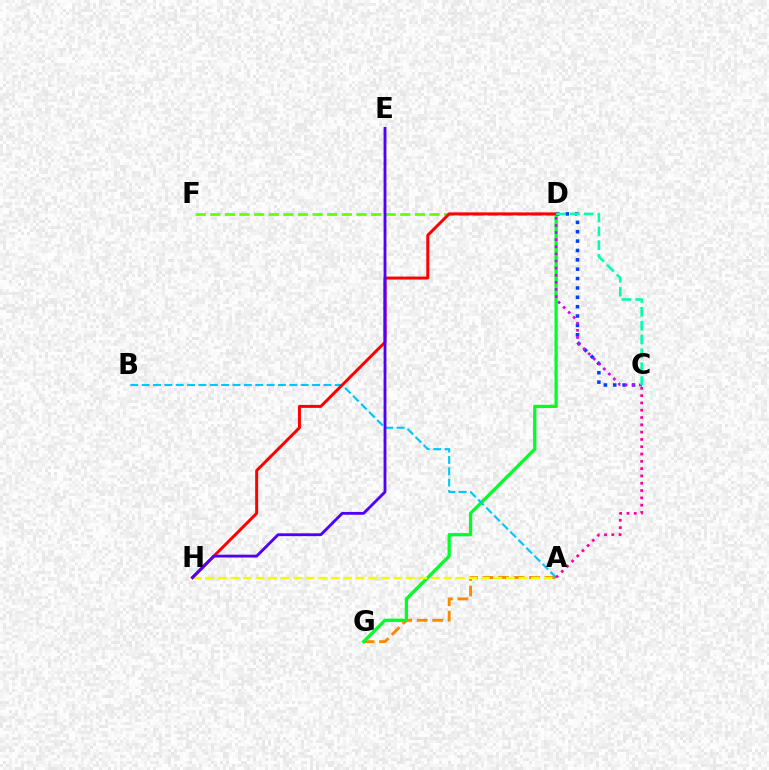{('A', 'G'): [{'color': '#ff8800', 'line_style': 'dashed', 'thickness': 2.11}], ('D', 'G'): [{'color': '#00ff27', 'line_style': 'solid', 'thickness': 2.35}], ('D', 'F'): [{'color': '#66ff00', 'line_style': 'dashed', 'thickness': 1.99}], ('C', 'D'): [{'color': '#003fff', 'line_style': 'dotted', 'thickness': 2.55}, {'color': '#d600ff', 'line_style': 'dotted', 'thickness': 1.93}, {'color': '#00ffaf', 'line_style': 'dashed', 'thickness': 1.88}], ('A', 'B'): [{'color': '#00c7ff', 'line_style': 'dashed', 'thickness': 1.54}], ('A', 'H'): [{'color': '#eeff00', 'line_style': 'dashed', 'thickness': 1.7}], ('D', 'H'): [{'color': '#ff0000', 'line_style': 'solid', 'thickness': 2.15}], ('E', 'H'): [{'color': '#4f00ff', 'line_style': 'solid', 'thickness': 2.05}], ('A', 'C'): [{'color': '#ff00a0', 'line_style': 'dotted', 'thickness': 1.98}]}